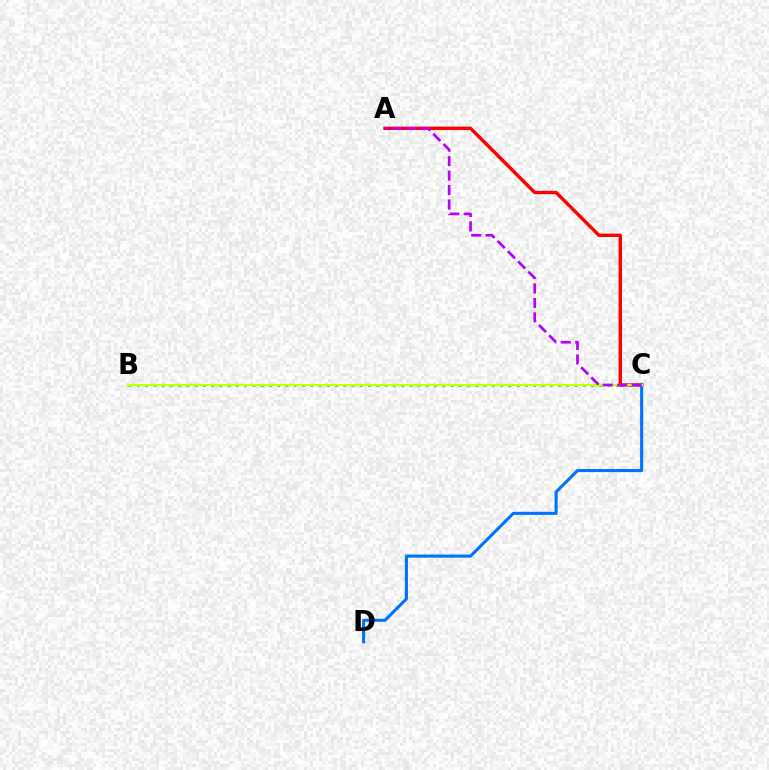{('A', 'C'): [{'color': '#ff0000', 'line_style': 'solid', 'thickness': 2.45}, {'color': '#b900ff', 'line_style': 'dashed', 'thickness': 1.96}], ('B', 'C'): [{'color': '#00ff5c', 'line_style': 'dotted', 'thickness': 2.24}, {'color': '#d1ff00', 'line_style': 'solid', 'thickness': 1.53}], ('C', 'D'): [{'color': '#0074ff', 'line_style': 'solid', 'thickness': 2.24}]}